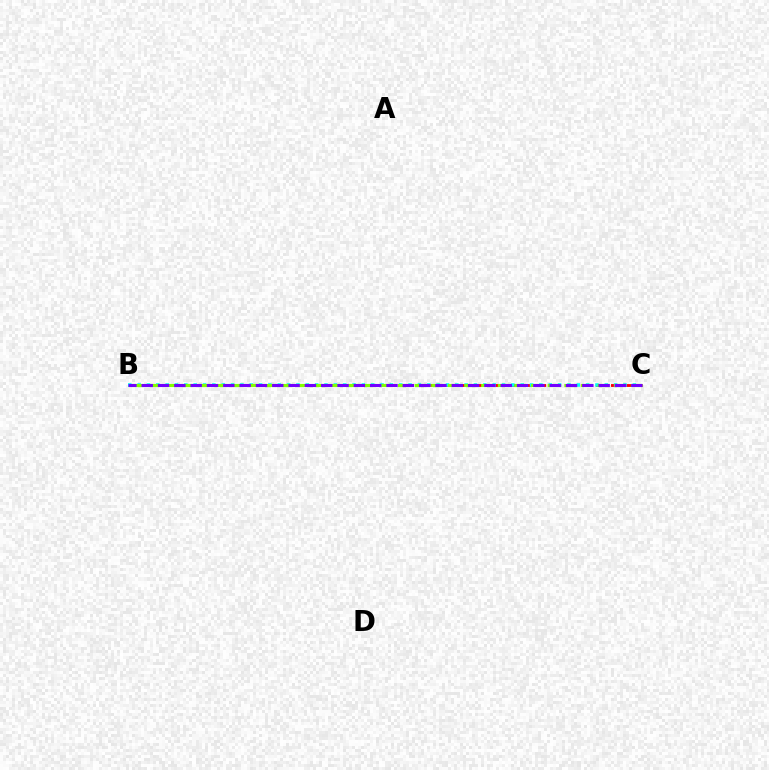{('B', 'C'): [{'color': '#ff0000', 'line_style': 'dashed', 'thickness': 2.05}, {'color': '#00fff6', 'line_style': 'dotted', 'thickness': 2.54}, {'color': '#84ff00', 'line_style': 'dashed', 'thickness': 2.26}, {'color': '#7200ff', 'line_style': 'dashed', 'thickness': 2.22}]}